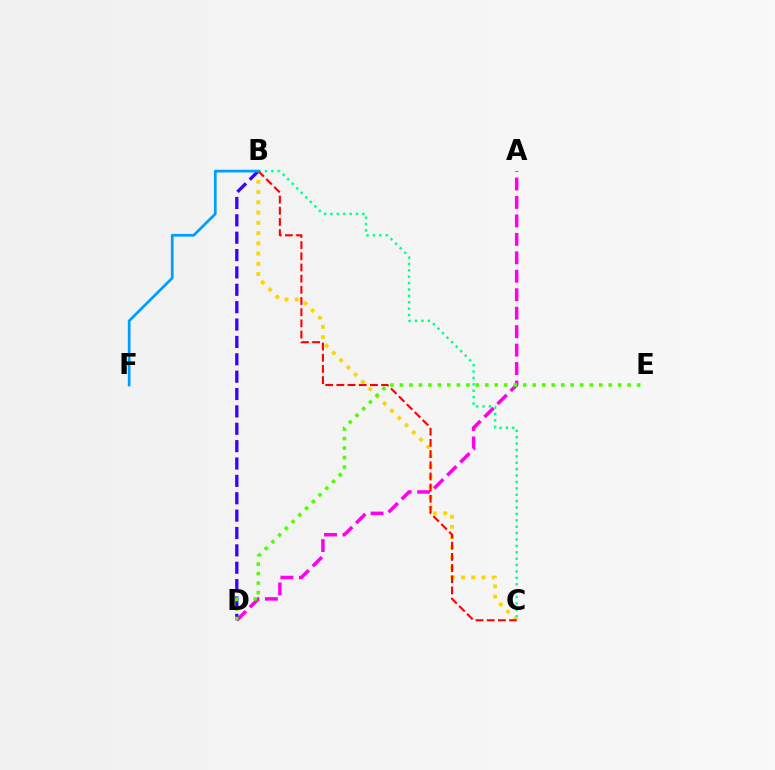{('A', 'D'): [{'color': '#ff00ed', 'line_style': 'dashed', 'thickness': 2.51}], ('B', 'C'): [{'color': '#ffd500', 'line_style': 'dotted', 'thickness': 2.78}, {'color': '#00ff86', 'line_style': 'dotted', 'thickness': 1.74}, {'color': '#ff0000', 'line_style': 'dashed', 'thickness': 1.52}], ('B', 'D'): [{'color': '#3700ff', 'line_style': 'dashed', 'thickness': 2.36}], ('D', 'E'): [{'color': '#4fff00', 'line_style': 'dotted', 'thickness': 2.58}], ('B', 'F'): [{'color': '#009eff', 'line_style': 'solid', 'thickness': 1.96}]}